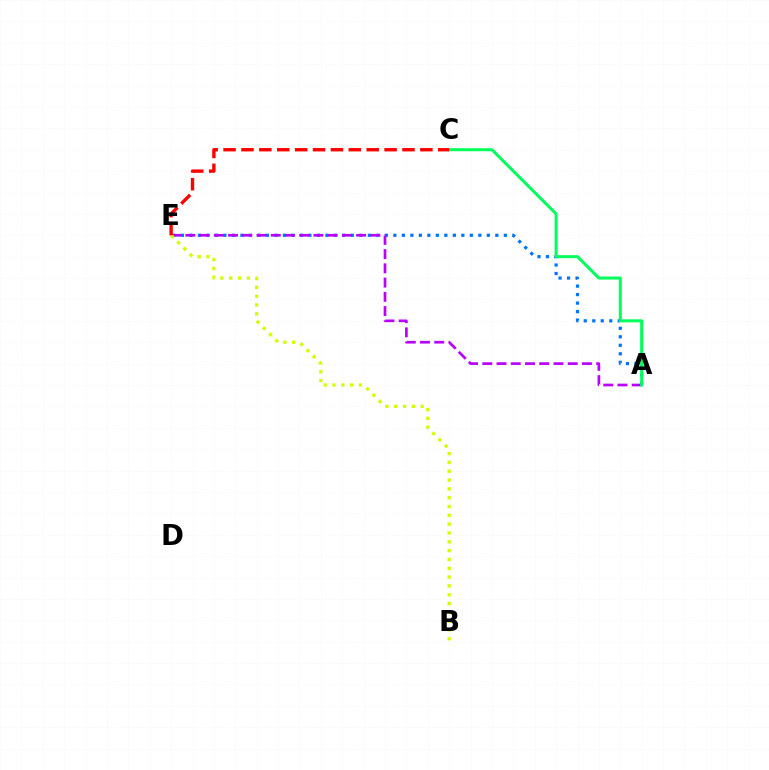{('A', 'E'): [{'color': '#0074ff', 'line_style': 'dotted', 'thickness': 2.31}, {'color': '#b900ff', 'line_style': 'dashed', 'thickness': 1.93}], ('B', 'E'): [{'color': '#d1ff00', 'line_style': 'dotted', 'thickness': 2.4}], ('A', 'C'): [{'color': '#00ff5c', 'line_style': 'solid', 'thickness': 2.18}], ('C', 'E'): [{'color': '#ff0000', 'line_style': 'dashed', 'thickness': 2.43}]}